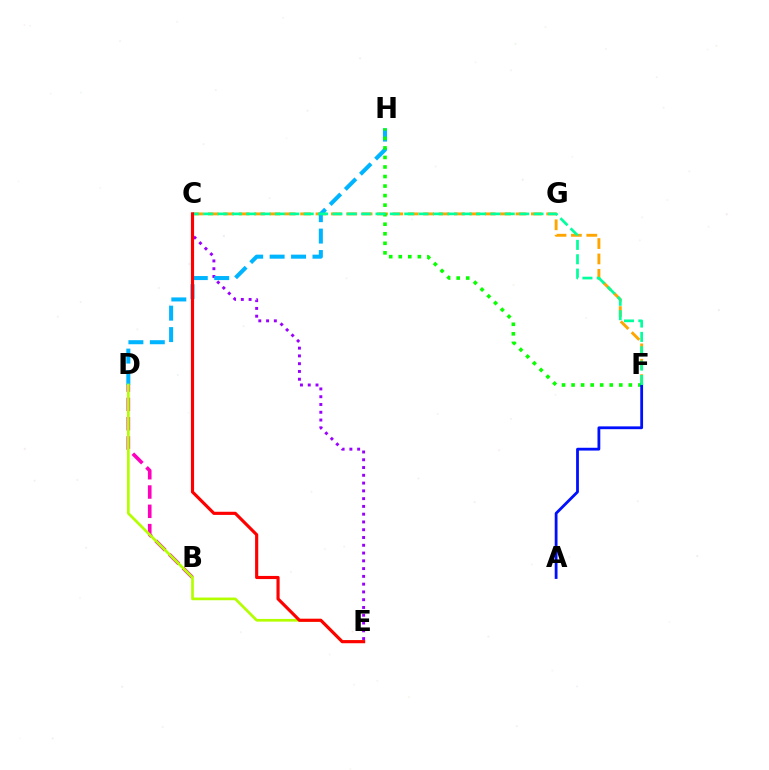{('B', 'D'): [{'color': '#ff00bd', 'line_style': 'dashed', 'thickness': 2.62}], ('C', 'F'): [{'color': '#ffa500', 'line_style': 'dashed', 'thickness': 2.09}, {'color': '#00ff9d', 'line_style': 'dashed', 'thickness': 1.95}], ('C', 'E'): [{'color': '#9b00ff', 'line_style': 'dotted', 'thickness': 2.11}, {'color': '#ff0000', 'line_style': 'solid', 'thickness': 2.26}], ('D', 'H'): [{'color': '#00b5ff', 'line_style': 'dashed', 'thickness': 2.91}], ('F', 'H'): [{'color': '#08ff00', 'line_style': 'dotted', 'thickness': 2.59}], ('A', 'F'): [{'color': '#0010ff', 'line_style': 'solid', 'thickness': 2.02}], ('D', 'E'): [{'color': '#b3ff00', 'line_style': 'solid', 'thickness': 1.94}]}